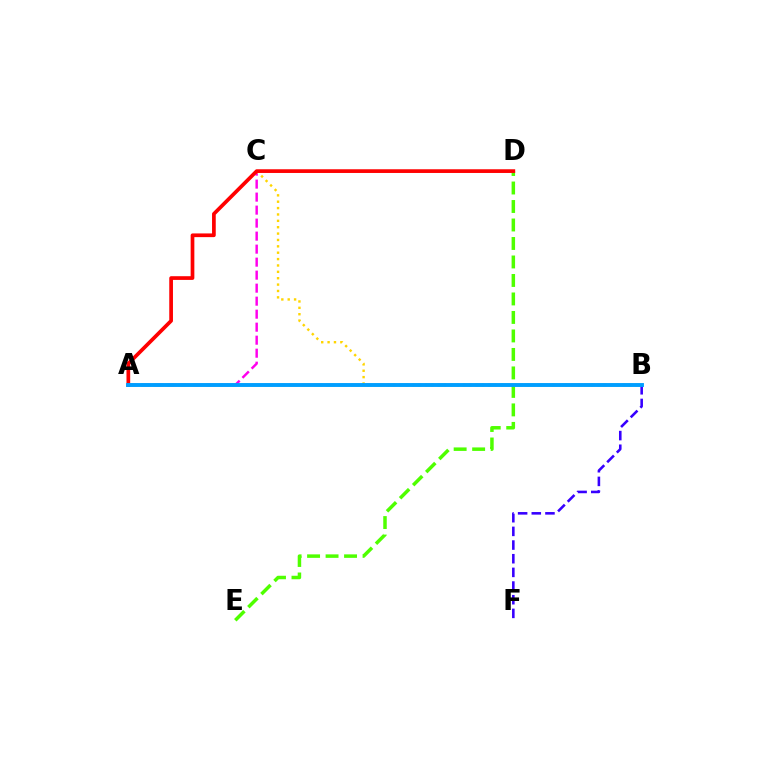{('D', 'E'): [{'color': '#4fff00', 'line_style': 'dashed', 'thickness': 2.51}], ('A', 'C'): [{'color': '#ff00ed', 'line_style': 'dashed', 'thickness': 1.77}], ('B', 'F'): [{'color': '#3700ff', 'line_style': 'dashed', 'thickness': 1.86}], ('A', 'B'): [{'color': '#00ff86', 'line_style': 'dashed', 'thickness': 1.68}, {'color': '#009eff', 'line_style': 'solid', 'thickness': 2.8}], ('B', 'C'): [{'color': '#ffd500', 'line_style': 'dotted', 'thickness': 1.73}], ('A', 'D'): [{'color': '#ff0000', 'line_style': 'solid', 'thickness': 2.67}]}